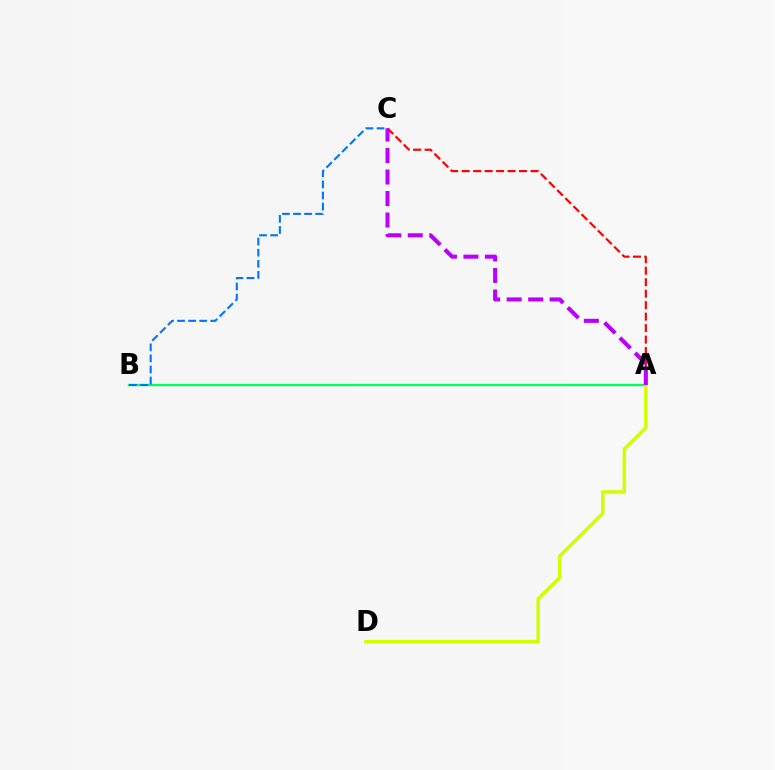{('A', 'B'): [{'color': '#00ff5c', 'line_style': 'solid', 'thickness': 1.68}], ('B', 'C'): [{'color': '#0074ff', 'line_style': 'dashed', 'thickness': 1.5}], ('A', 'D'): [{'color': '#d1ff00', 'line_style': 'solid', 'thickness': 2.51}], ('A', 'C'): [{'color': '#ff0000', 'line_style': 'dashed', 'thickness': 1.56}, {'color': '#b900ff', 'line_style': 'dashed', 'thickness': 2.92}]}